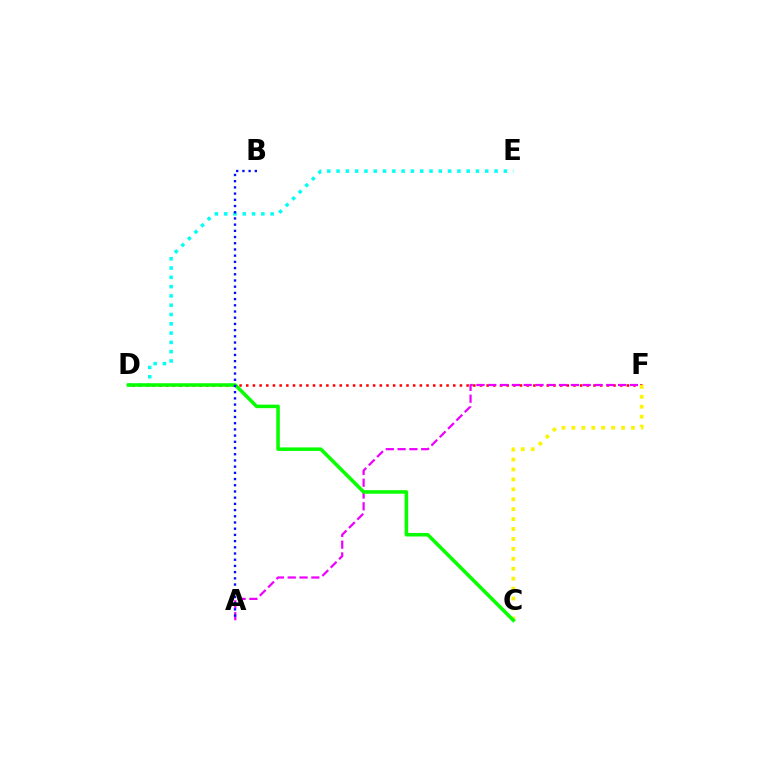{('D', 'F'): [{'color': '#ff0000', 'line_style': 'dotted', 'thickness': 1.81}], ('A', 'F'): [{'color': '#ee00ff', 'line_style': 'dashed', 'thickness': 1.6}], ('D', 'E'): [{'color': '#00fff6', 'line_style': 'dotted', 'thickness': 2.53}], ('C', 'F'): [{'color': '#fcf500', 'line_style': 'dotted', 'thickness': 2.7}], ('C', 'D'): [{'color': '#08ff00', 'line_style': 'solid', 'thickness': 2.55}], ('A', 'B'): [{'color': '#0010ff', 'line_style': 'dotted', 'thickness': 1.69}]}